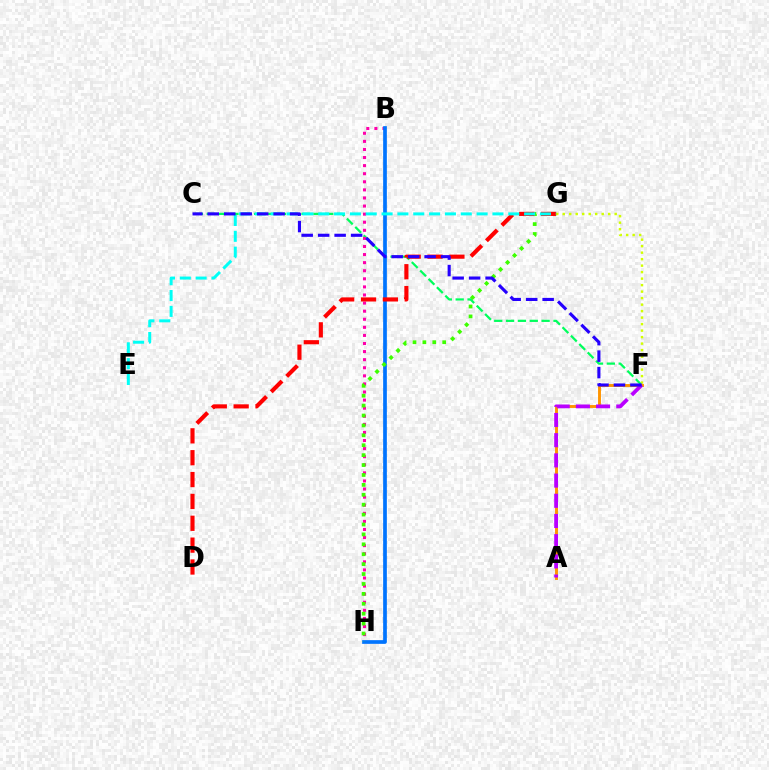{('C', 'F'): [{'color': '#00ff5c', 'line_style': 'dashed', 'thickness': 1.61}, {'color': '#2500ff', 'line_style': 'dashed', 'thickness': 2.24}], ('A', 'F'): [{'color': '#ff9400', 'line_style': 'solid', 'thickness': 2.09}, {'color': '#b900ff', 'line_style': 'dashed', 'thickness': 2.74}], ('F', 'G'): [{'color': '#d1ff00', 'line_style': 'dotted', 'thickness': 1.77}], ('B', 'H'): [{'color': '#ff00ac', 'line_style': 'dotted', 'thickness': 2.2}, {'color': '#0074ff', 'line_style': 'solid', 'thickness': 2.67}], ('G', 'H'): [{'color': '#3dff00', 'line_style': 'dotted', 'thickness': 2.69}], ('D', 'G'): [{'color': '#ff0000', 'line_style': 'dashed', 'thickness': 2.97}], ('E', 'G'): [{'color': '#00fff6', 'line_style': 'dashed', 'thickness': 2.15}]}